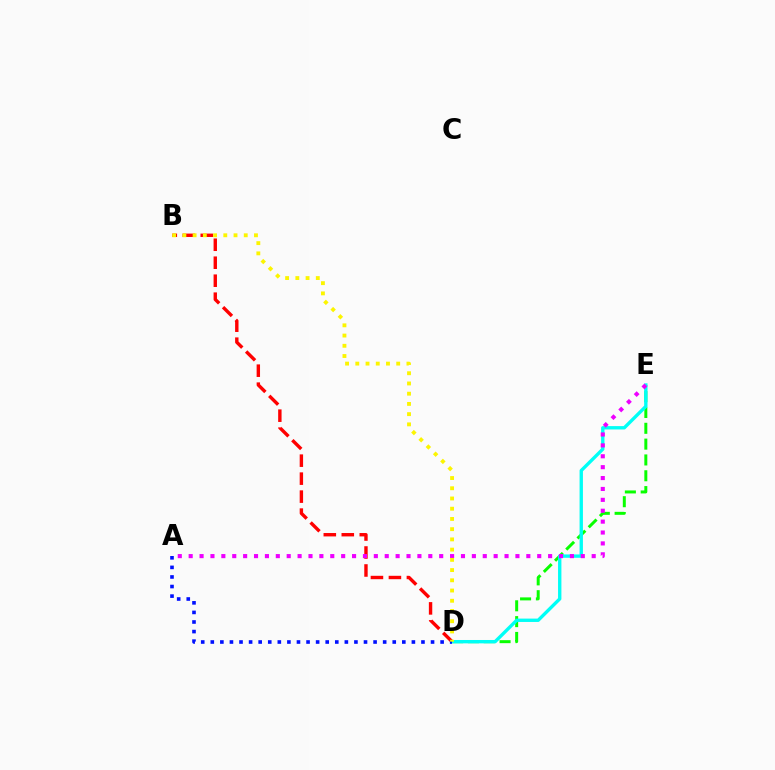{('D', 'E'): [{'color': '#08ff00', 'line_style': 'dashed', 'thickness': 2.15}, {'color': '#00fff6', 'line_style': 'solid', 'thickness': 2.42}], ('B', 'D'): [{'color': '#ff0000', 'line_style': 'dashed', 'thickness': 2.44}, {'color': '#fcf500', 'line_style': 'dotted', 'thickness': 2.78}], ('A', 'E'): [{'color': '#ee00ff', 'line_style': 'dotted', 'thickness': 2.96}], ('A', 'D'): [{'color': '#0010ff', 'line_style': 'dotted', 'thickness': 2.6}]}